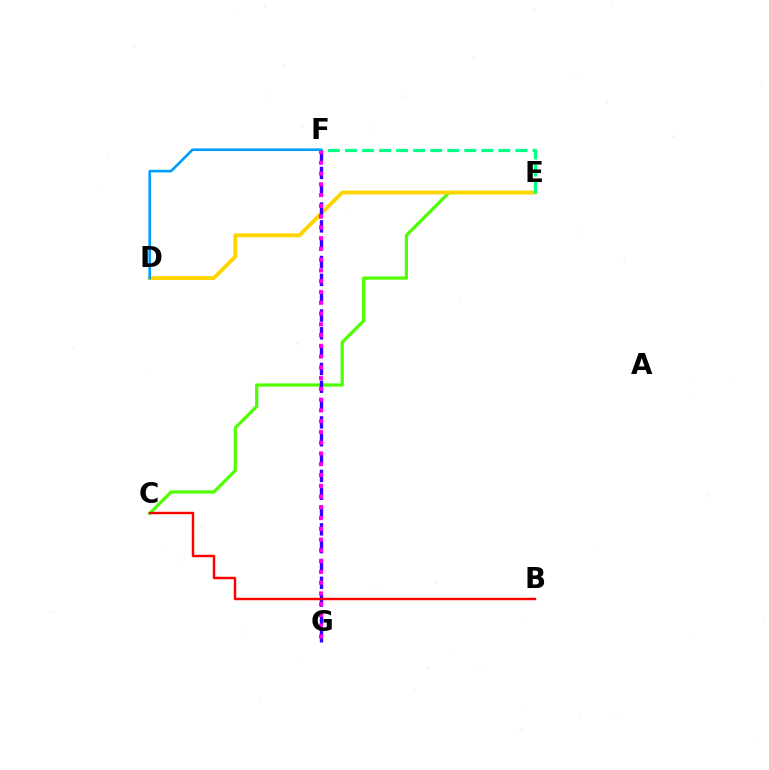{('C', 'E'): [{'color': '#4fff00', 'line_style': 'solid', 'thickness': 2.32}], ('D', 'E'): [{'color': '#ffd500', 'line_style': 'solid', 'thickness': 2.79}], ('E', 'F'): [{'color': '#00ff86', 'line_style': 'dashed', 'thickness': 2.32}], ('F', 'G'): [{'color': '#3700ff', 'line_style': 'dashed', 'thickness': 2.42}, {'color': '#ff00ed', 'line_style': 'dotted', 'thickness': 2.93}], ('D', 'F'): [{'color': '#009eff', 'line_style': 'solid', 'thickness': 1.89}], ('B', 'C'): [{'color': '#ff0000', 'line_style': 'solid', 'thickness': 1.76}]}